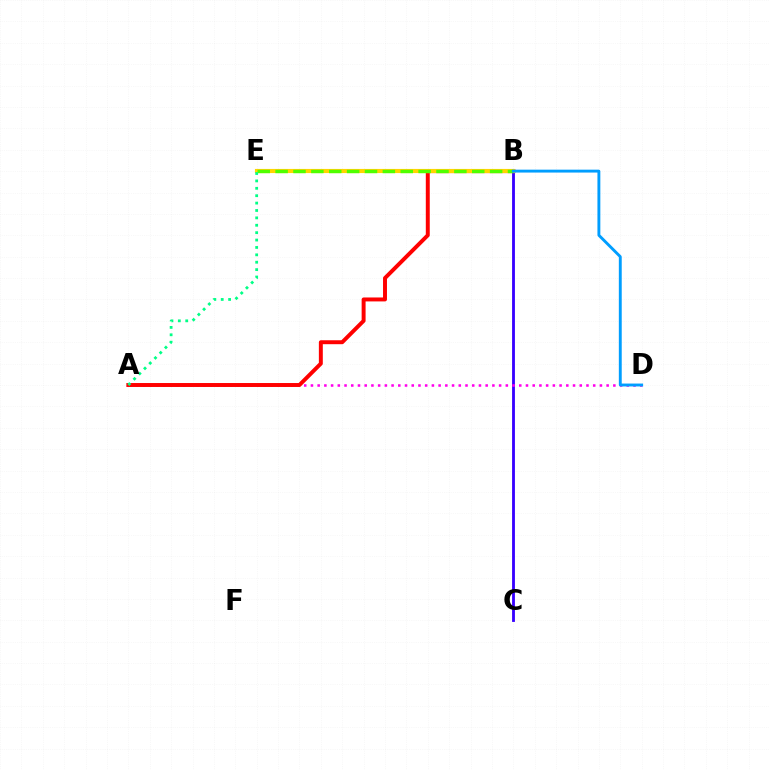{('B', 'C'): [{'color': '#3700ff', 'line_style': 'solid', 'thickness': 2.04}], ('A', 'D'): [{'color': '#ff00ed', 'line_style': 'dotted', 'thickness': 1.83}], ('A', 'B'): [{'color': '#ff0000', 'line_style': 'solid', 'thickness': 2.84}], ('B', 'E'): [{'color': '#ffd500', 'line_style': 'solid', 'thickness': 2.98}, {'color': '#4fff00', 'line_style': 'dashed', 'thickness': 2.43}], ('A', 'E'): [{'color': '#00ff86', 'line_style': 'dotted', 'thickness': 2.01}], ('B', 'D'): [{'color': '#009eff', 'line_style': 'solid', 'thickness': 2.08}]}